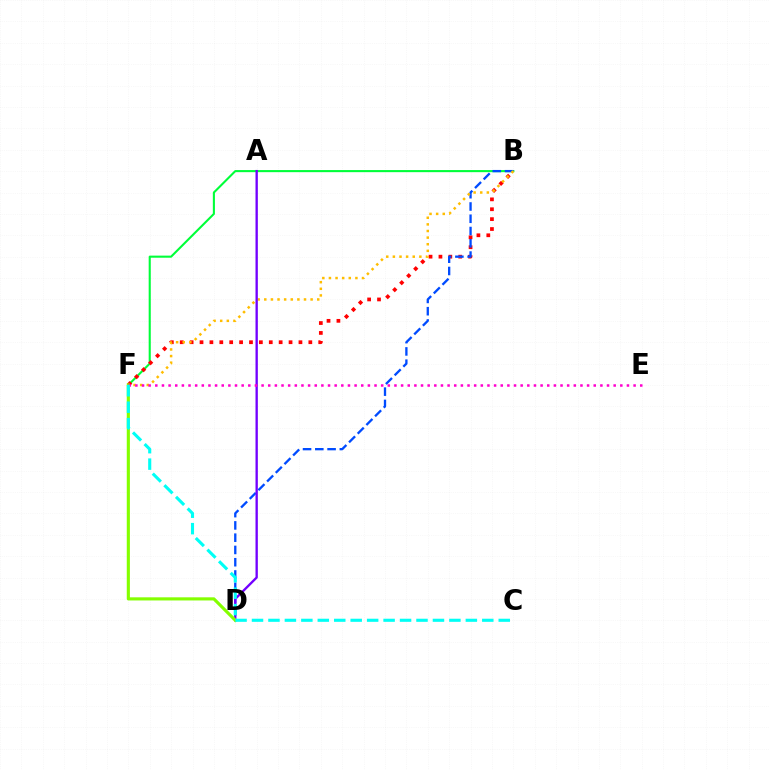{('B', 'F'): [{'color': '#00ff39', 'line_style': 'solid', 'thickness': 1.51}, {'color': '#ff0000', 'line_style': 'dotted', 'thickness': 2.69}, {'color': '#ffbd00', 'line_style': 'dotted', 'thickness': 1.8}], ('B', 'D'): [{'color': '#004bff', 'line_style': 'dashed', 'thickness': 1.67}], ('A', 'D'): [{'color': '#7200ff', 'line_style': 'solid', 'thickness': 1.68}], ('D', 'F'): [{'color': '#84ff00', 'line_style': 'solid', 'thickness': 2.26}], ('E', 'F'): [{'color': '#ff00cf', 'line_style': 'dotted', 'thickness': 1.8}], ('C', 'F'): [{'color': '#00fff6', 'line_style': 'dashed', 'thickness': 2.23}]}